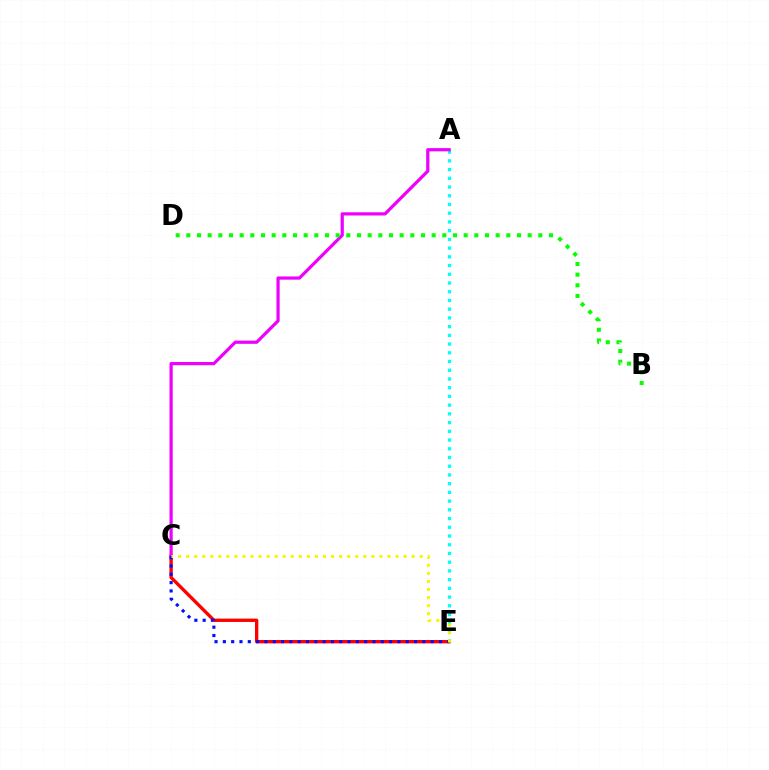{('C', 'E'): [{'color': '#ff0000', 'line_style': 'solid', 'thickness': 2.4}, {'color': '#0010ff', 'line_style': 'dotted', 'thickness': 2.26}, {'color': '#fcf500', 'line_style': 'dotted', 'thickness': 2.19}], ('A', 'E'): [{'color': '#00fff6', 'line_style': 'dotted', 'thickness': 2.37}], ('A', 'C'): [{'color': '#ee00ff', 'line_style': 'solid', 'thickness': 2.31}], ('B', 'D'): [{'color': '#08ff00', 'line_style': 'dotted', 'thickness': 2.9}]}